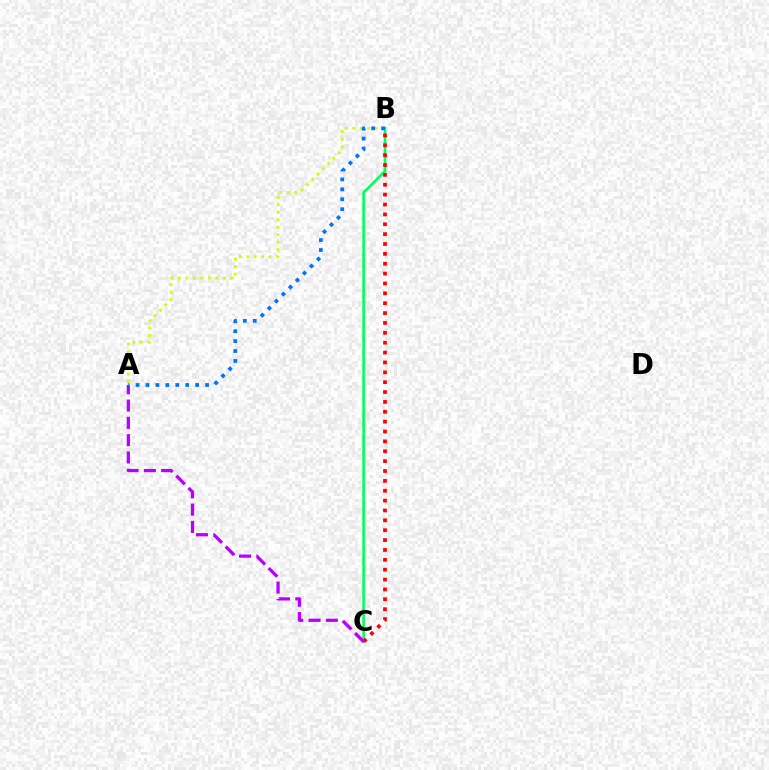{('B', 'C'): [{'color': '#00ff5c', 'line_style': 'solid', 'thickness': 1.87}, {'color': '#ff0000', 'line_style': 'dotted', 'thickness': 2.68}], ('A', 'B'): [{'color': '#d1ff00', 'line_style': 'dotted', 'thickness': 2.03}, {'color': '#0074ff', 'line_style': 'dotted', 'thickness': 2.7}], ('A', 'C'): [{'color': '#b900ff', 'line_style': 'dashed', 'thickness': 2.35}]}